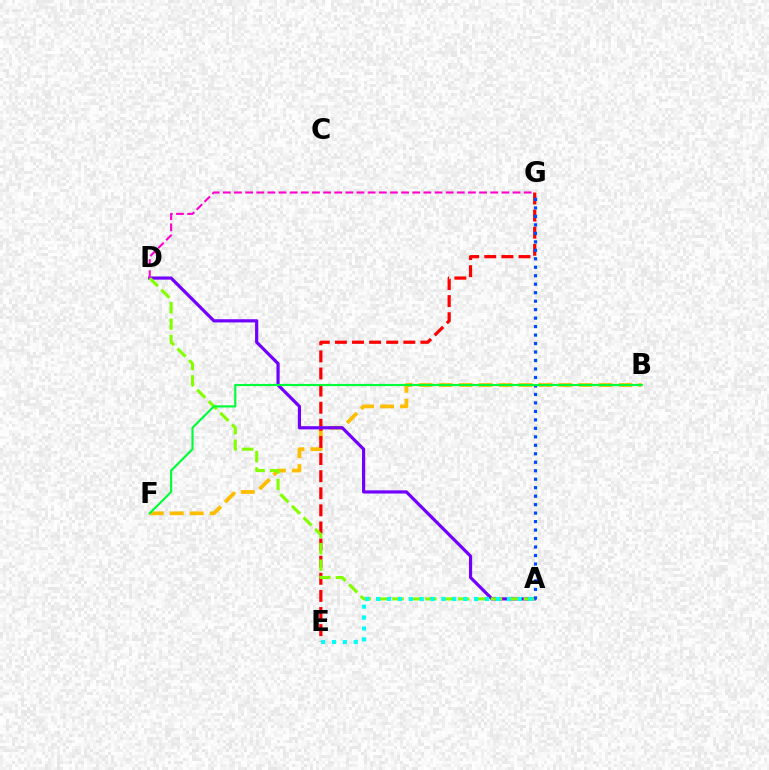{('B', 'F'): [{'color': '#ffbd00', 'line_style': 'dashed', 'thickness': 2.71}, {'color': '#00ff39', 'line_style': 'solid', 'thickness': 1.56}], ('E', 'G'): [{'color': '#ff0000', 'line_style': 'dashed', 'thickness': 2.32}], ('A', 'D'): [{'color': '#7200ff', 'line_style': 'solid', 'thickness': 2.3}, {'color': '#84ff00', 'line_style': 'dashed', 'thickness': 2.23}], ('A', 'G'): [{'color': '#004bff', 'line_style': 'dotted', 'thickness': 2.3}], ('A', 'E'): [{'color': '#00fff6', 'line_style': 'dotted', 'thickness': 2.96}], ('D', 'G'): [{'color': '#ff00cf', 'line_style': 'dashed', 'thickness': 1.51}]}